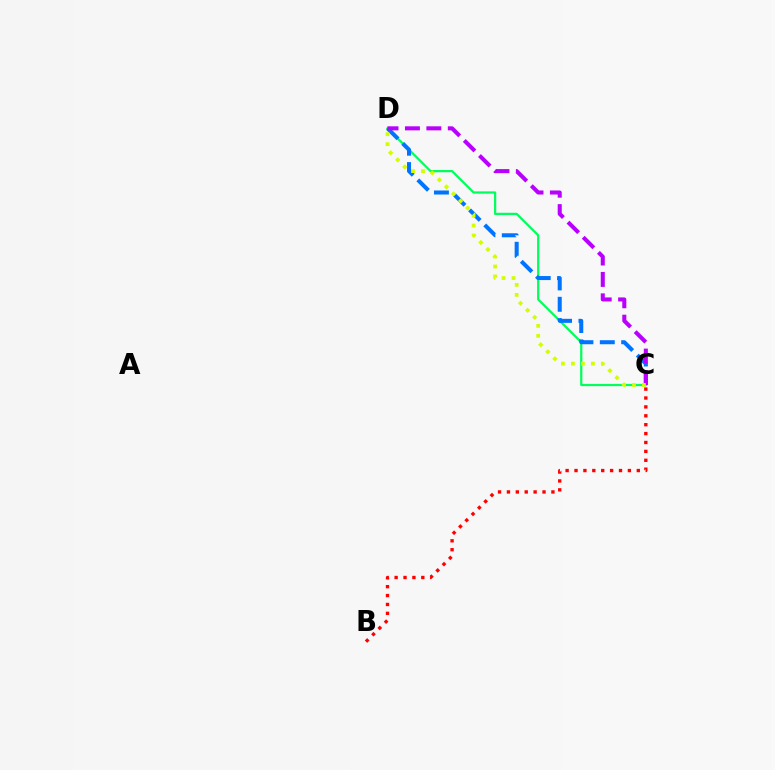{('C', 'D'): [{'color': '#00ff5c', 'line_style': 'solid', 'thickness': 1.6}, {'color': '#0074ff', 'line_style': 'dashed', 'thickness': 2.9}, {'color': '#b900ff', 'line_style': 'dashed', 'thickness': 2.91}, {'color': '#d1ff00', 'line_style': 'dotted', 'thickness': 2.71}], ('B', 'C'): [{'color': '#ff0000', 'line_style': 'dotted', 'thickness': 2.42}]}